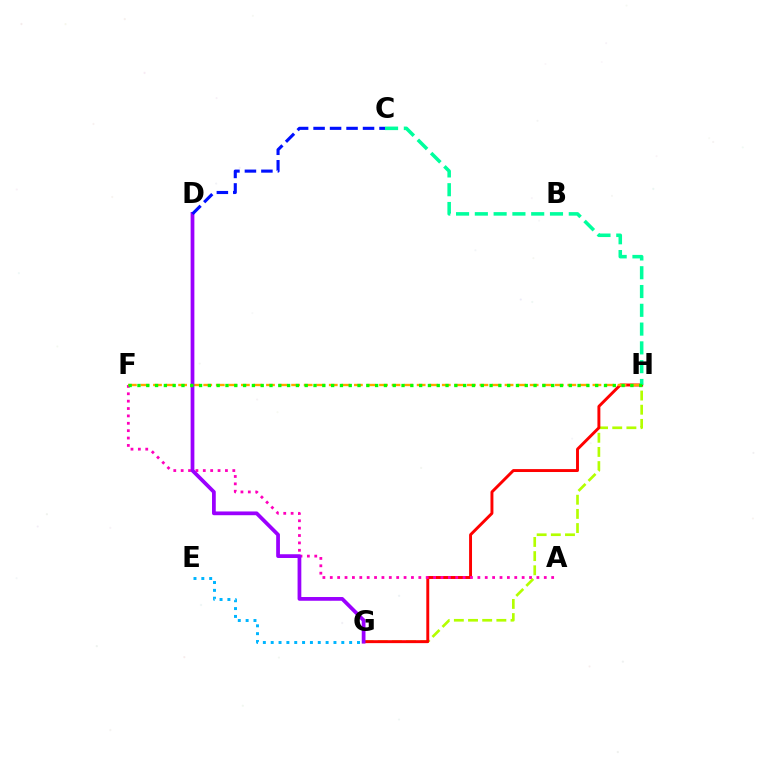{('G', 'H'): [{'color': '#b3ff00', 'line_style': 'dashed', 'thickness': 1.92}, {'color': '#ff0000', 'line_style': 'solid', 'thickness': 2.1}], ('A', 'F'): [{'color': '#ff00bd', 'line_style': 'dotted', 'thickness': 2.01}], ('F', 'H'): [{'color': '#ffa500', 'line_style': 'dashed', 'thickness': 1.71}, {'color': '#08ff00', 'line_style': 'dotted', 'thickness': 2.39}], ('D', 'G'): [{'color': '#9b00ff', 'line_style': 'solid', 'thickness': 2.7}], ('C', 'H'): [{'color': '#00ff9d', 'line_style': 'dashed', 'thickness': 2.55}], ('C', 'D'): [{'color': '#0010ff', 'line_style': 'dashed', 'thickness': 2.24}], ('E', 'G'): [{'color': '#00b5ff', 'line_style': 'dotted', 'thickness': 2.13}]}